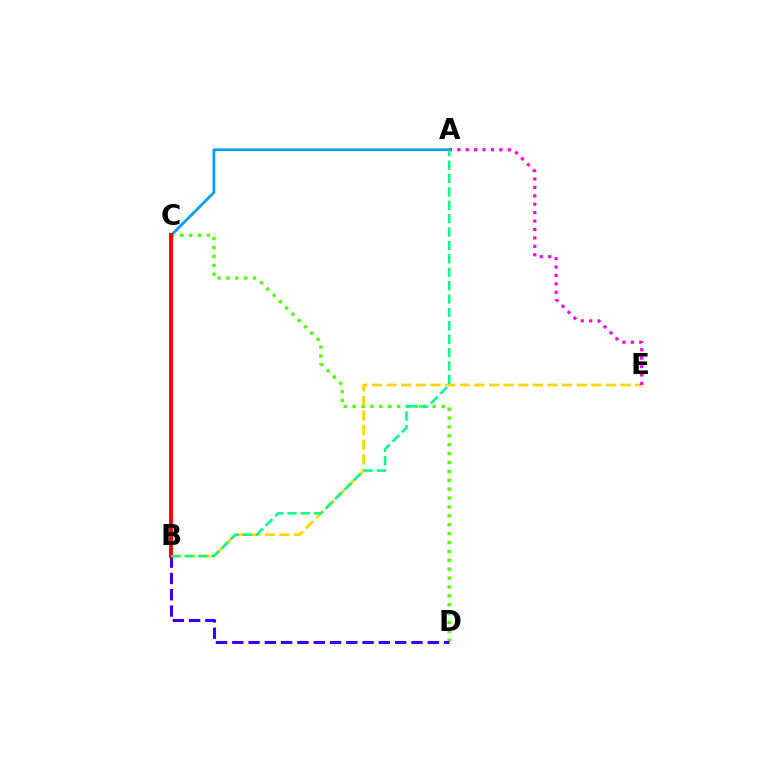{('C', 'D'): [{'color': '#4fff00', 'line_style': 'dotted', 'thickness': 2.42}], ('B', 'E'): [{'color': '#ffd500', 'line_style': 'dashed', 'thickness': 1.99}], ('A', 'E'): [{'color': '#ff00ed', 'line_style': 'dotted', 'thickness': 2.29}], ('A', 'C'): [{'color': '#009eff', 'line_style': 'solid', 'thickness': 1.97}], ('B', 'D'): [{'color': '#3700ff', 'line_style': 'dashed', 'thickness': 2.21}], ('B', 'C'): [{'color': '#ff0000', 'line_style': 'solid', 'thickness': 2.81}], ('A', 'B'): [{'color': '#00ff86', 'line_style': 'dashed', 'thickness': 1.82}]}